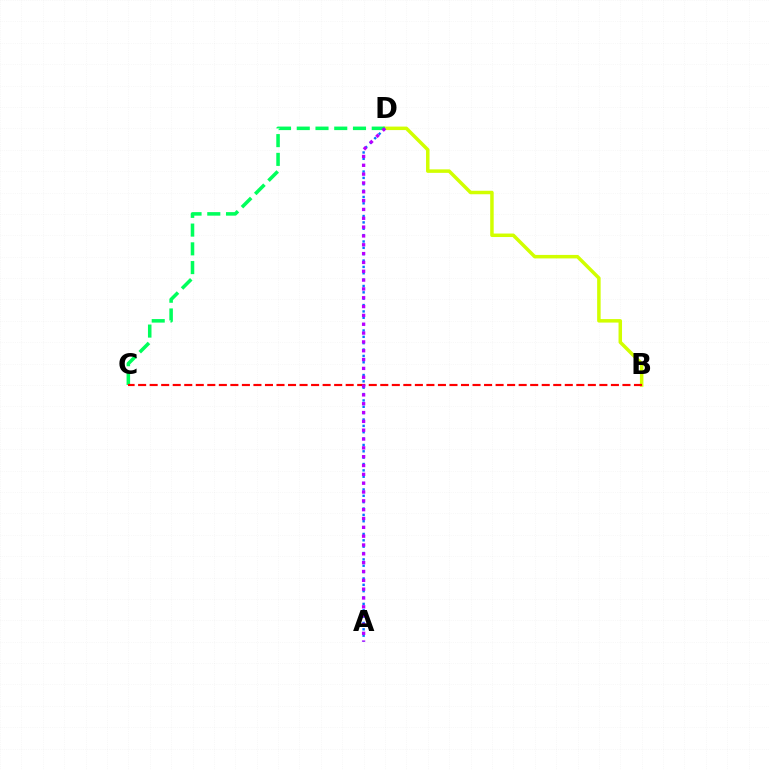{('B', 'D'): [{'color': '#d1ff00', 'line_style': 'solid', 'thickness': 2.51}], ('C', 'D'): [{'color': '#00ff5c', 'line_style': 'dashed', 'thickness': 2.55}], ('B', 'C'): [{'color': '#ff0000', 'line_style': 'dashed', 'thickness': 1.57}], ('A', 'D'): [{'color': '#0074ff', 'line_style': 'dotted', 'thickness': 1.73}, {'color': '#b900ff', 'line_style': 'dotted', 'thickness': 2.4}]}